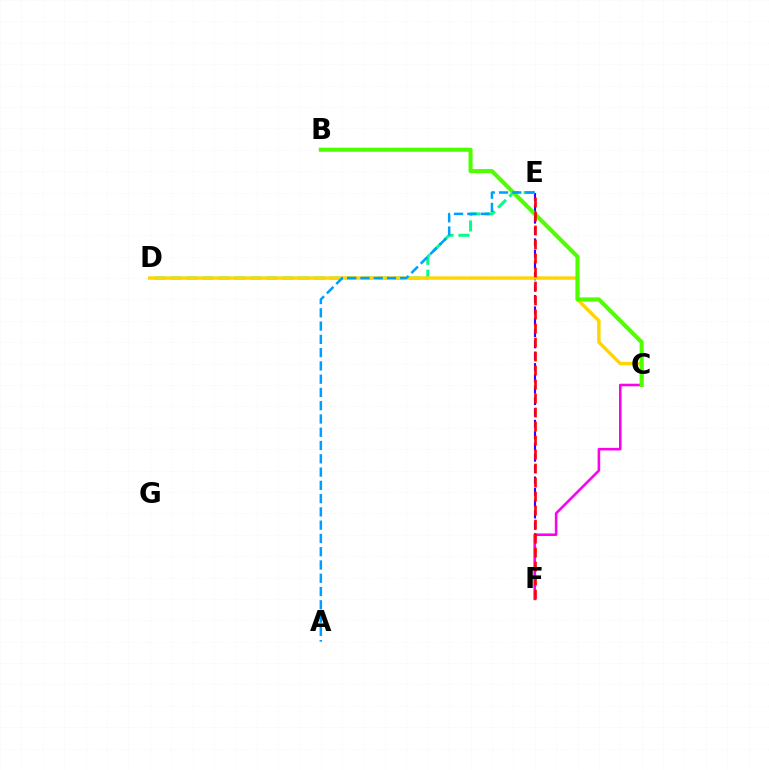{('E', 'F'): [{'color': '#3700ff', 'line_style': 'dashed', 'thickness': 1.54}, {'color': '#ff0000', 'line_style': 'dashed', 'thickness': 1.9}], ('C', 'F'): [{'color': '#ff00ed', 'line_style': 'solid', 'thickness': 1.85}], ('D', 'E'): [{'color': '#00ff86', 'line_style': 'dashed', 'thickness': 2.16}], ('C', 'D'): [{'color': '#ffd500', 'line_style': 'solid', 'thickness': 2.45}], ('B', 'C'): [{'color': '#4fff00', 'line_style': 'solid', 'thickness': 2.94}], ('A', 'E'): [{'color': '#009eff', 'line_style': 'dashed', 'thickness': 1.8}]}